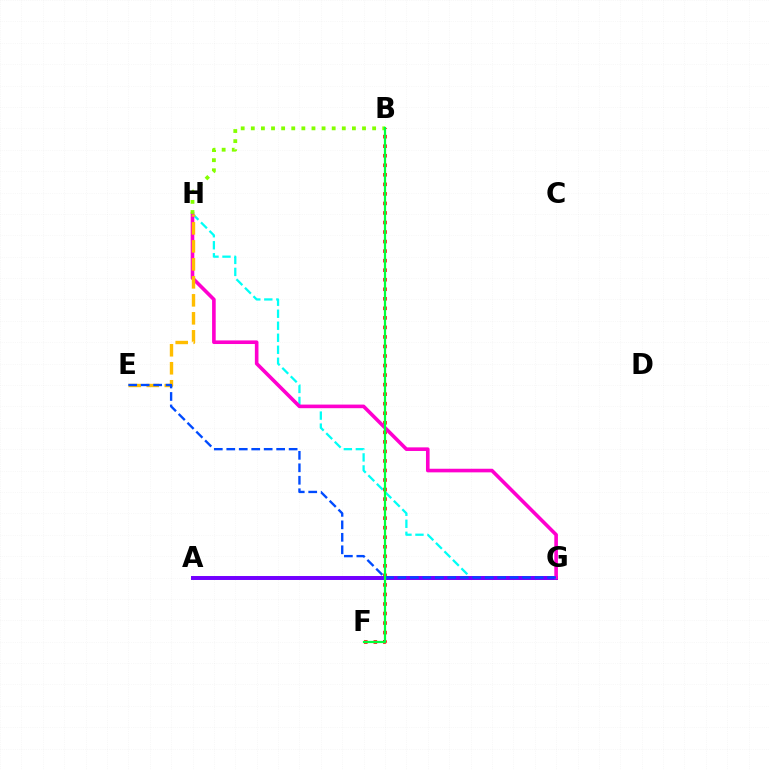{('G', 'H'): [{'color': '#00fff6', 'line_style': 'dashed', 'thickness': 1.63}, {'color': '#ff00cf', 'line_style': 'solid', 'thickness': 2.6}], ('B', 'F'): [{'color': '#ff0000', 'line_style': 'dotted', 'thickness': 2.59}, {'color': '#00ff39', 'line_style': 'solid', 'thickness': 1.6}], ('A', 'G'): [{'color': '#7200ff', 'line_style': 'solid', 'thickness': 2.85}], ('E', 'H'): [{'color': '#ffbd00', 'line_style': 'dashed', 'thickness': 2.44}], ('E', 'G'): [{'color': '#004bff', 'line_style': 'dashed', 'thickness': 1.69}], ('B', 'H'): [{'color': '#84ff00', 'line_style': 'dotted', 'thickness': 2.75}]}